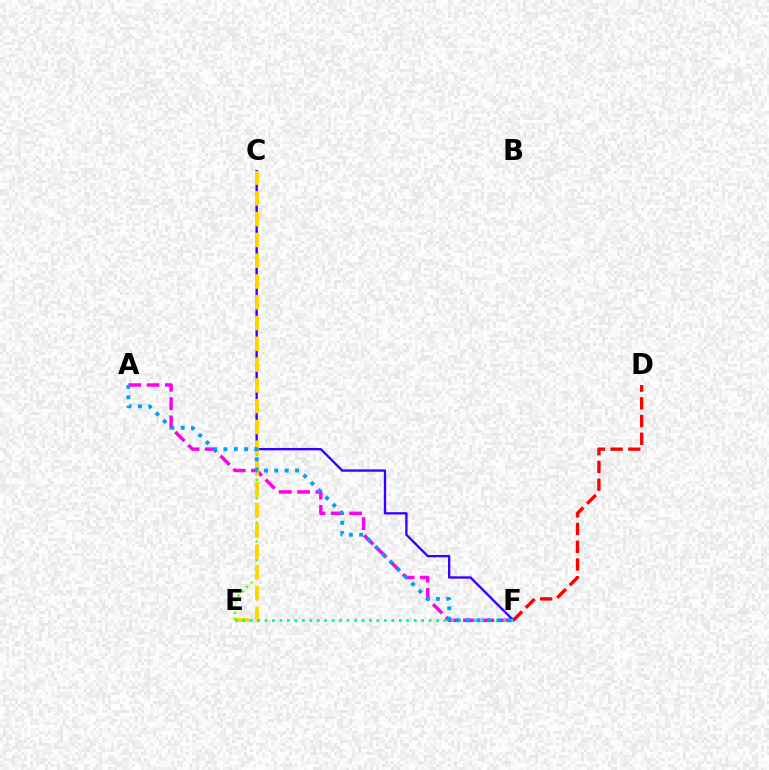{('C', 'E'): [{'color': '#4fff00', 'line_style': 'dotted', 'thickness': 1.68}, {'color': '#ffd500', 'line_style': 'dashed', 'thickness': 2.82}], ('A', 'F'): [{'color': '#ff00ed', 'line_style': 'dashed', 'thickness': 2.49}, {'color': '#009eff', 'line_style': 'dotted', 'thickness': 2.81}], ('D', 'F'): [{'color': '#ff0000', 'line_style': 'dashed', 'thickness': 2.41}], ('C', 'F'): [{'color': '#3700ff', 'line_style': 'solid', 'thickness': 1.68}], ('E', 'F'): [{'color': '#00ff86', 'line_style': 'dotted', 'thickness': 2.03}]}